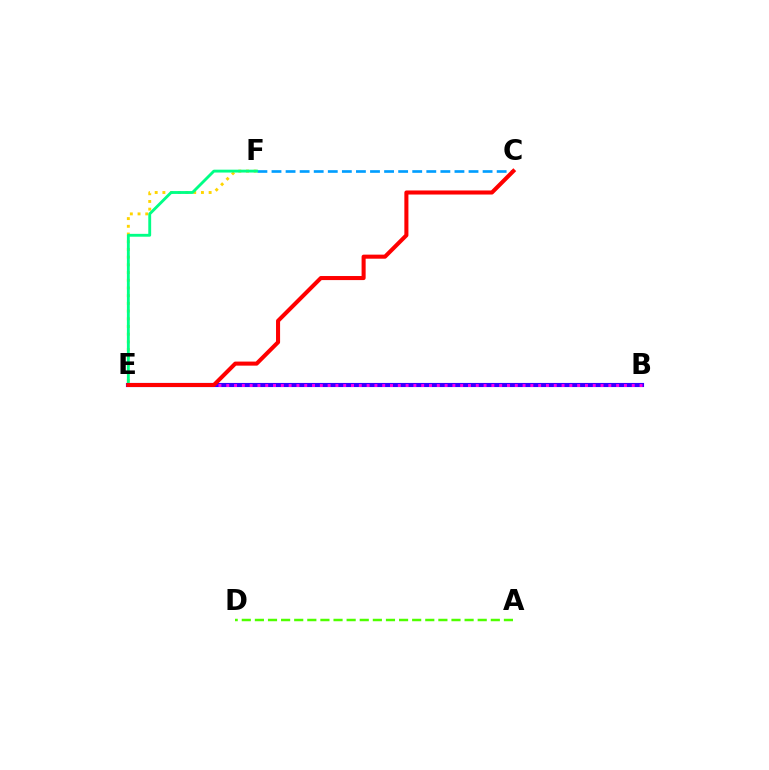{('B', 'E'): [{'color': '#3700ff', 'line_style': 'solid', 'thickness': 2.96}, {'color': '#ff00ed', 'line_style': 'dotted', 'thickness': 2.12}], ('E', 'F'): [{'color': '#ffd500', 'line_style': 'dotted', 'thickness': 2.09}, {'color': '#00ff86', 'line_style': 'solid', 'thickness': 2.06}], ('A', 'D'): [{'color': '#4fff00', 'line_style': 'dashed', 'thickness': 1.78}], ('C', 'F'): [{'color': '#009eff', 'line_style': 'dashed', 'thickness': 1.91}], ('C', 'E'): [{'color': '#ff0000', 'line_style': 'solid', 'thickness': 2.92}]}